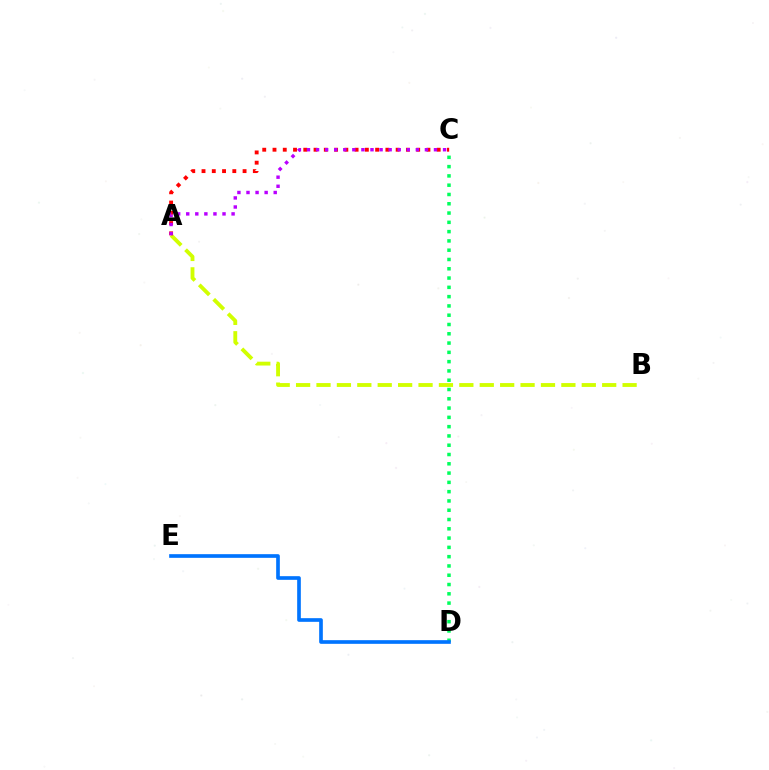{('C', 'D'): [{'color': '#00ff5c', 'line_style': 'dotted', 'thickness': 2.52}], ('A', 'B'): [{'color': '#d1ff00', 'line_style': 'dashed', 'thickness': 2.77}], ('A', 'C'): [{'color': '#ff0000', 'line_style': 'dotted', 'thickness': 2.79}, {'color': '#b900ff', 'line_style': 'dotted', 'thickness': 2.47}], ('D', 'E'): [{'color': '#0074ff', 'line_style': 'solid', 'thickness': 2.64}]}